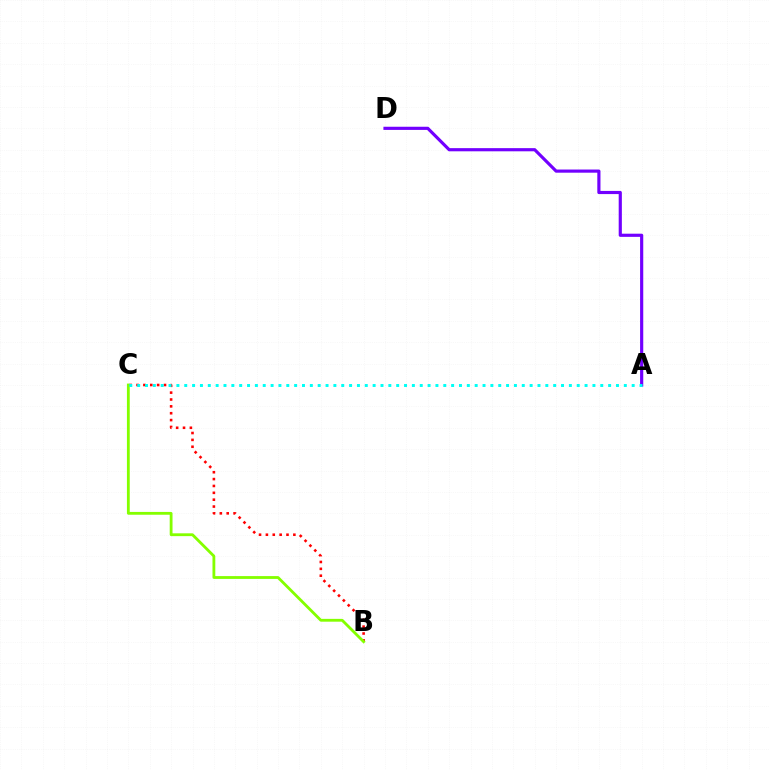{('B', 'C'): [{'color': '#ff0000', 'line_style': 'dotted', 'thickness': 1.87}, {'color': '#84ff00', 'line_style': 'solid', 'thickness': 2.03}], ('A', 'D'): [{'color': '#7200ff', 'line_style': 'solid', 'thickness': 2.28}], ('A', 'C'): [{'color': '#00fff6', 'line_style': 'dotted', 'thickness': 2.13}]}